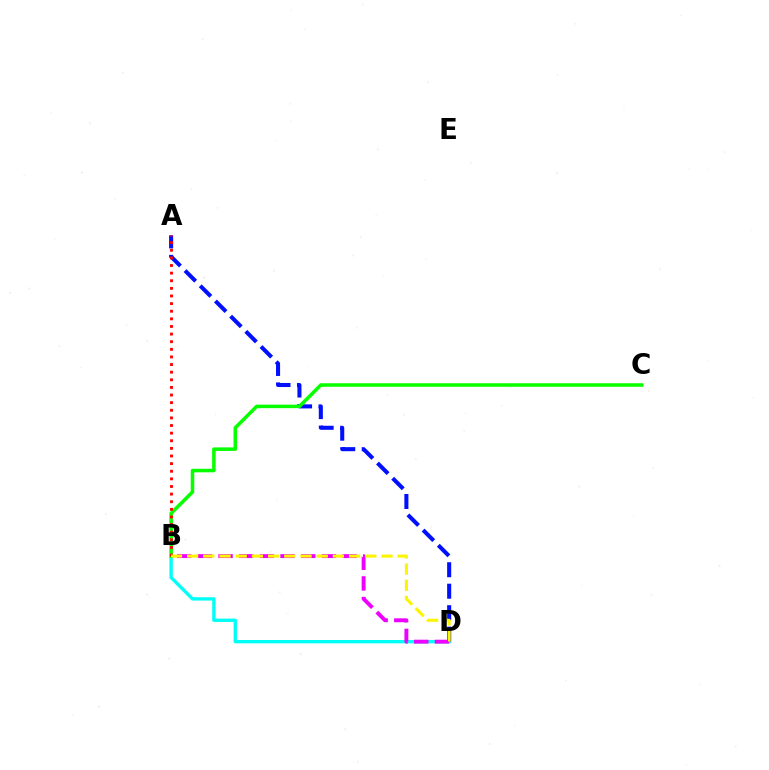{('B', 'D'): [{'color': '#00fff6', 'line_style': 'solid', 'thickness': 2.41}, {'color': '#ee00ff', 'line_style': 'dashed', 'thickness': 2.81}, {'color': '#fcf500', 'line_style': 'dashed', 'thickness': 2.2}], ('A', 'D'): [{'color': '#0010ff', 'line_style': 'dashed', 'thickness': 2.92}], ('B', 'C'): [{'color': '#08ff00', 'line_style': 'solid', 'thickness': 2.54}], ('A', 'B'): [{'color': '#ff0000', 'line_style': 'dotted', 'thickness': 2.07}]}